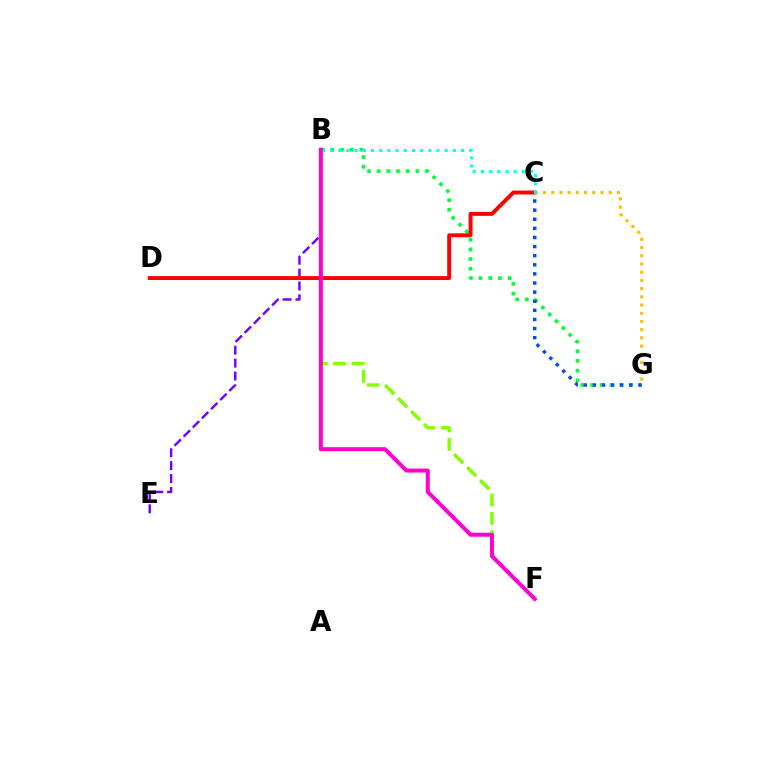{('B', 'E'): [{'color': '#7200ff', 'line_style': 'dashed', 'thickness': 1.75}], ('B', 'G'): [{'color': '#00ff39', 'line_style': 'dotted', 'thickness': 2.63}], ('C', 'G'): [{'color': '#004bff', 'line_style': 'dotted', 'thickness': 2.47}, {'color': '#ffbd00', 'line_style': 'dotted', 'thickness': 2.23}], ('C', 'D'): [{'color': '#ff0000', 'line_style': 'solid', 'thickness': 2.82}], ('B', 'F'): [{'color': '#84ff00', 'line_style': 'dashed', 'thickness': 2.49}, {'color': '#ff00cf', 'line_style': 'solid', 'thickness': 2.87}], ('B', 'C'): [{'color': '#00fff6', 'line_style': 'dotted', 'thickness': 2.22}]}